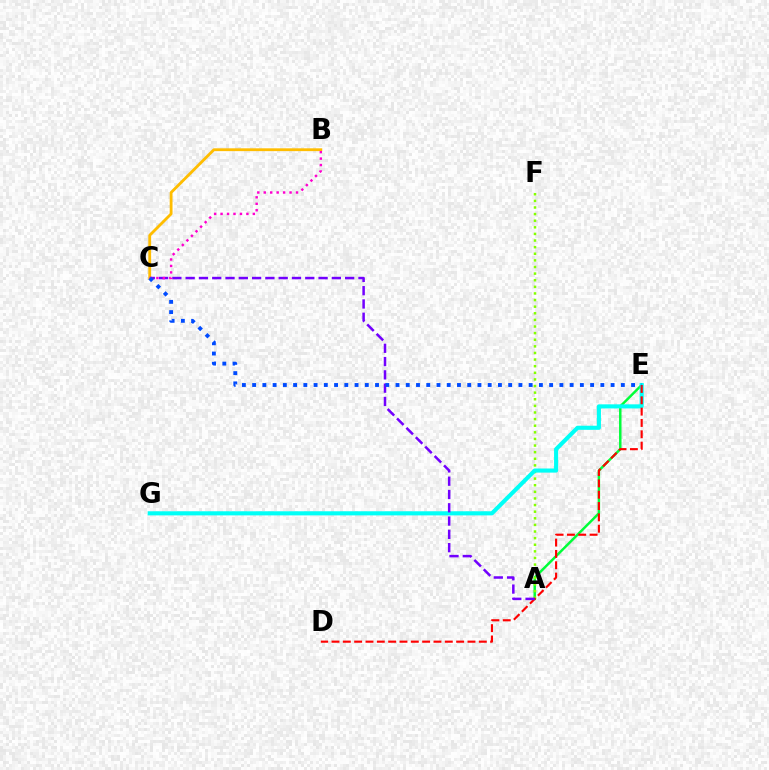{('A', 'E'): [{'color': '#00ff39', 'line_style': 'solid', 'thickness': 1.77}], ('A', 'F'): [{'color': '#84ff00', 'line_style': 'dotted', 'thickness': 1.8}], ('E', 'G'): [{'color': '#00fff6', 'line_style': 'solid', 'thickness': 2.95}], ('D', 'E'): [{'color': '#ff0000', 'line_style': 'dashed', 'thickness': 1.54}], ('B', 'C'): [{'color': '#ffbd00', 'line_style': 'solid', 'thickness': 2.03}, {'color': '#ff00cf', 'line_style': 'dotted', 'thickness': 1.75}], ('A', 'C'): [{'color': '#7200ff', 'line_style': 'dashed', 'thickness': 1.81}], ('C', 'E'): [{'color': '#004bff', 'line_style': 'dotted', 'thickness': 2.78}]}